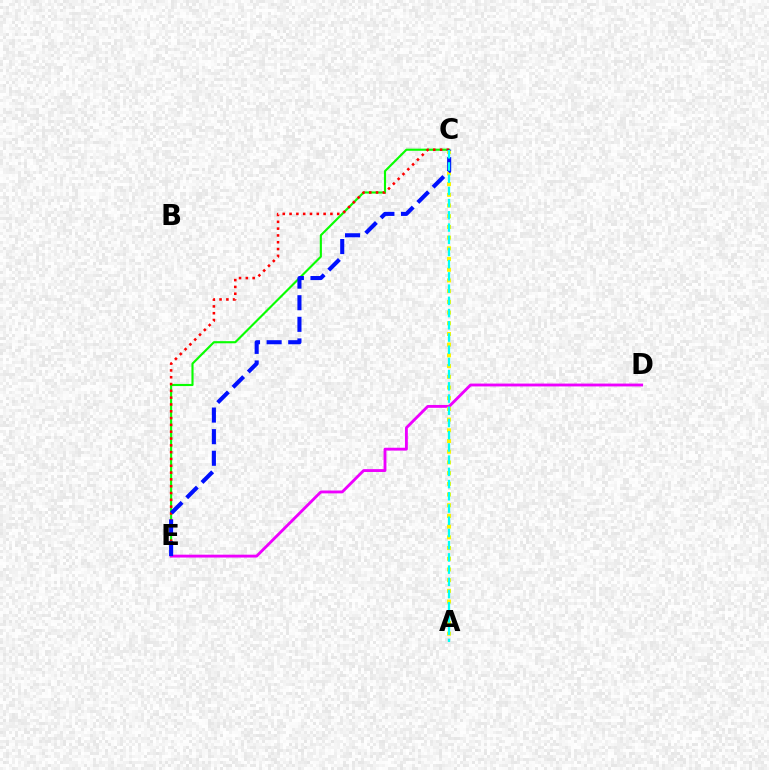{('C', 'E'): [{'color': '#08ff00', 'line_style': 'solid', 'thickness': 1.54}, {'color': '#ff0000', 'line_style': 'dotted', 'thickness': 1.85}, {'color': '#0010ff', 'line_style': 'dashed', 'thickness': 2.93}], ('D', 'E'): [{'color': '#ee00ff', 'line_style': 'solid', 'thickness': 2.06}], ('A', 'C'): [{'color': '#fcf500', 'line_style': 'dotted', 'thickness': 2.91}, {'color': '#00fff6', 'line_style': 'dashed', 'thickness': 1.66}]}